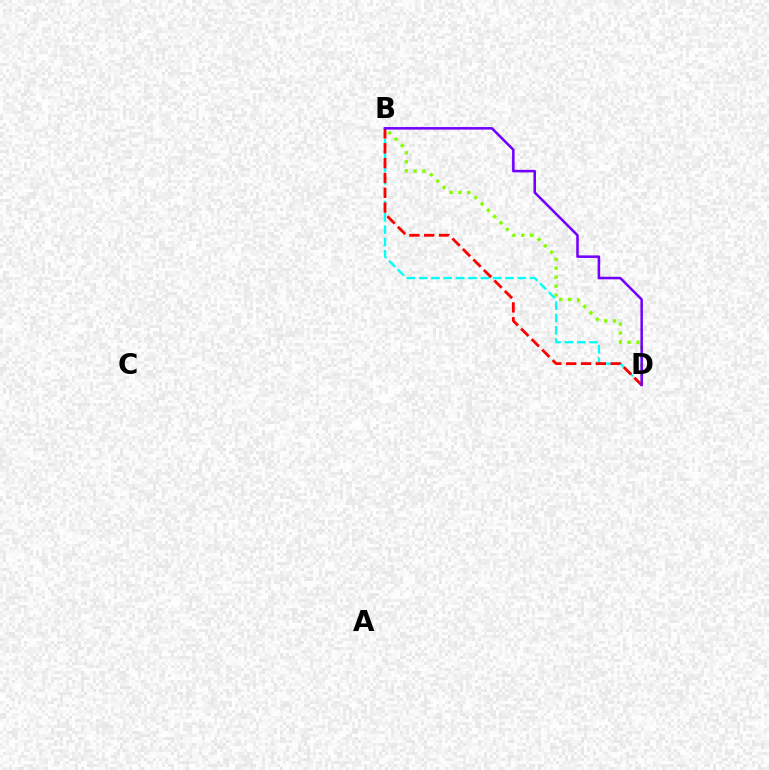{('B', 'D'): [{'color': '#84ff00', 'line_style': 'dotted', 'thickness': 2.43}, {'color': '#00fff6', 'line_style': 'dashed', 'thickness': 1.68}, {'color': '#ff0000', 'line_style': 'dashed', 'thickness': 2.01}, {'color': '#7200ff', 'line_style': 'solid', 'thickness': 1.83}]}